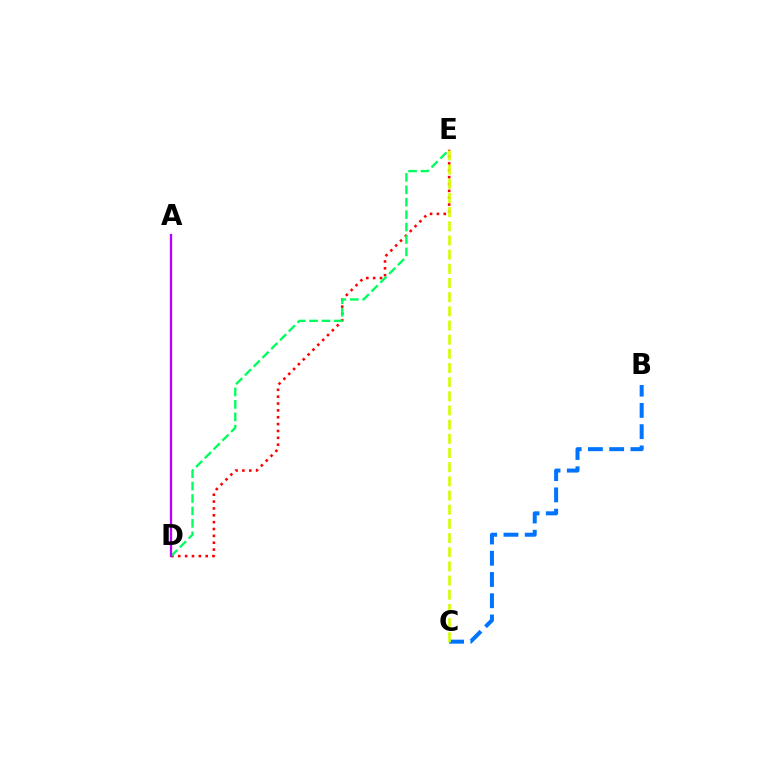{('B', 'C'): [{'color': '#0074ff', 'line_style': 'dashed', 'thickness': 2.89}], ('D', 'E'): [{'color': '#ff0000', 'line_style': 'dotted', 'thickness': 1.86}, {'color': '#00ff5c', 'line_style': 'dashed', 'thickness': 1.69}], ('A', 'D'): [{'color': '#b900ff', 'line_style': 'solid', 'thickness': 1.66}], ('C', 'E'): [{'color': '#d1ff00', 'line_style': 'dashed', 'thickness': 1.92}]}